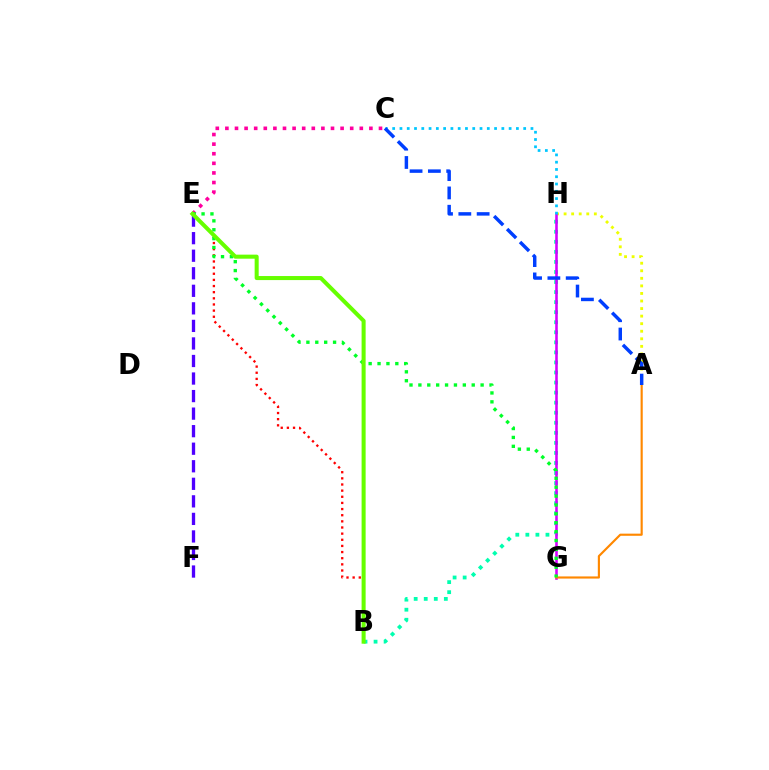{('B', 'H'): [{'color': '#00ffaf', 'line_style': 'dotted', 'thickness': 2.73}], ('C', 'E'): [{'color': '#ff00a0', 'line_style': 'dotted', 'thickness': 2.61}], ('A', 'H'): [{'color': '#eeff00', 'line_style': 'dotted', 'thickness': 2.05}], ('G', 'H'): [{'color': '#d600ff', 'line_style': 'solid', 'thickness': 1.86}], ('A', 'G'): [{'color': '#ff8800', 'line_style': 'solid', 'thickness': 1.55}], ('B', 'E'): [{'color': '#ff0000', 'line_style': 'dotted', 'thickness': 1.67}, {'color': '#66ff00', 'line_style': 'solid', 'thickness': 2.91}], ('E', 'G'): [{'color': '#00ff27', 'line_style': 'dotted', 'thickness': 2.42}], ('E', 'F'): [{'color': '#4f00ff', 'line_style': 'dashed', 'thickness': 2.38}], ('C', 'H'): [{'color': '#00c7ff', 'line_style': 'dotted', 'thickness': 1.98}], ('A', 'C'): [{'color': '#003fff', 'line_style': 'dashed', 'thickness': 2.49}]}